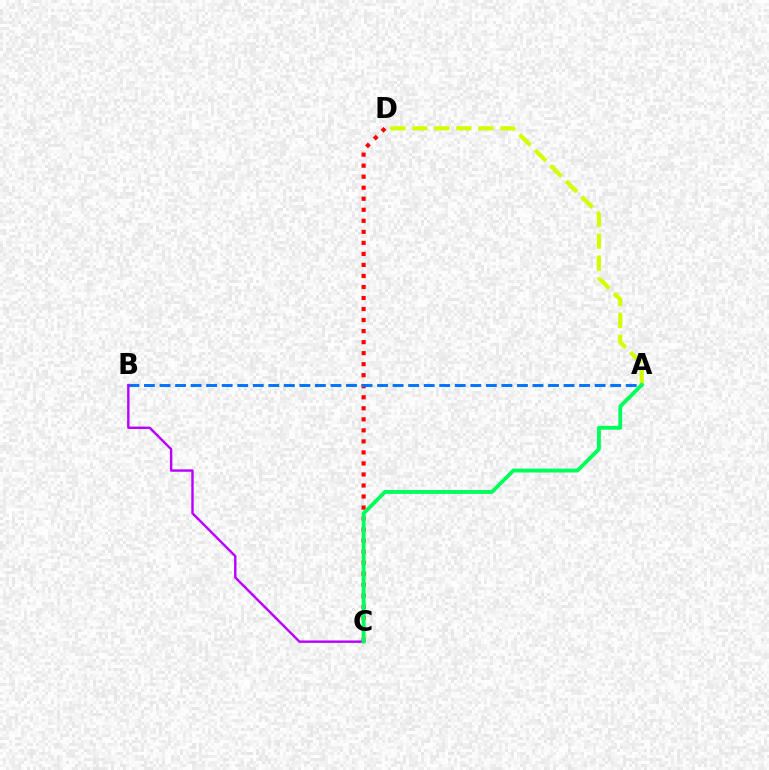{('C', 'D'): [{'color': '#ff0000', 'line_style': 'dotted', 'thickness': 3.0}], ('A', 'B'): [{'color': '#0074ff', 'line_style': 'dashed', 'thickness': 2.11}], ('B', 'C'): [{'color': '#b900ff', 'line_style': 'solid', 'thickness': 1.74}], ('A', 'D'): [{'color': '#d1ff00', 'line_style': 'dashed', 'thickness': 2.99}], ('A', 'C'): [{'color': '#00ff5c', 'line_style': 'solid', 'thickness': 2.8}]}